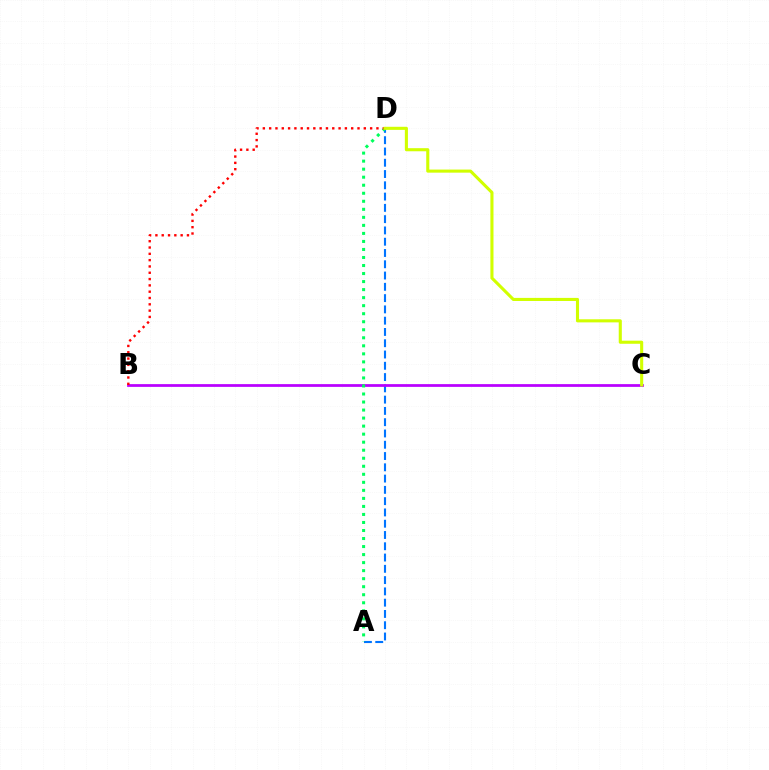{('A', 'D'): [{'color': '#0074ff', 'line_style': 'dashed', 'thickness': 1.53}, {'color': '#00ff5c', 'line_style': 'dotted', 'thickness': 2.18}], ('B', 'C'): [{'color': '#b900ff', 'line_style': 'solid', 'thickness': 1.98}], ('B', 'D'): [{'color': '#ff0000', 'line_style': 'dotted', 'thickness': 1.71}], ('C', 'D'): [{'color': '#d1ff00', 'line_style': 'solid', 'thickness': 2.23}]}